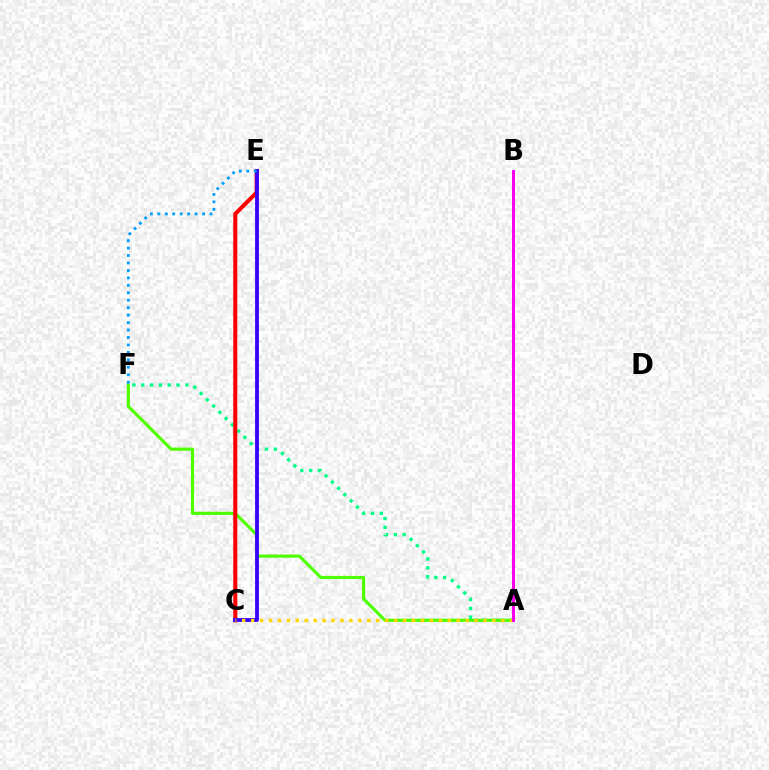{('A', 'F'): [{'color': '#4fff00', 'line_style': 'solid', 'thickness': 2.27}, {'color': '#00ff86', 'line_style': 'dotted', 'thickness': 2.4}], ('C', 'E'): [{'color': '#ff0000', 'line_style': 'solid', 'thickness': 2.91}, {'color': '#3700ff', 'line_style': 'solid', 'thickness': 2.74}], ('A', 'C'): [{'color': '#ffd500', 'line_style': 'dotted', 'thickness': 2.43}], ('E', 'F'): [{'color': '#009eff', 'line_style': 'dotted', 'thickness': 2.02}], ('A', 'B'): [{'color': '#ff00ed', 'line_style': 'solid', 'thickness': 2.15}]}